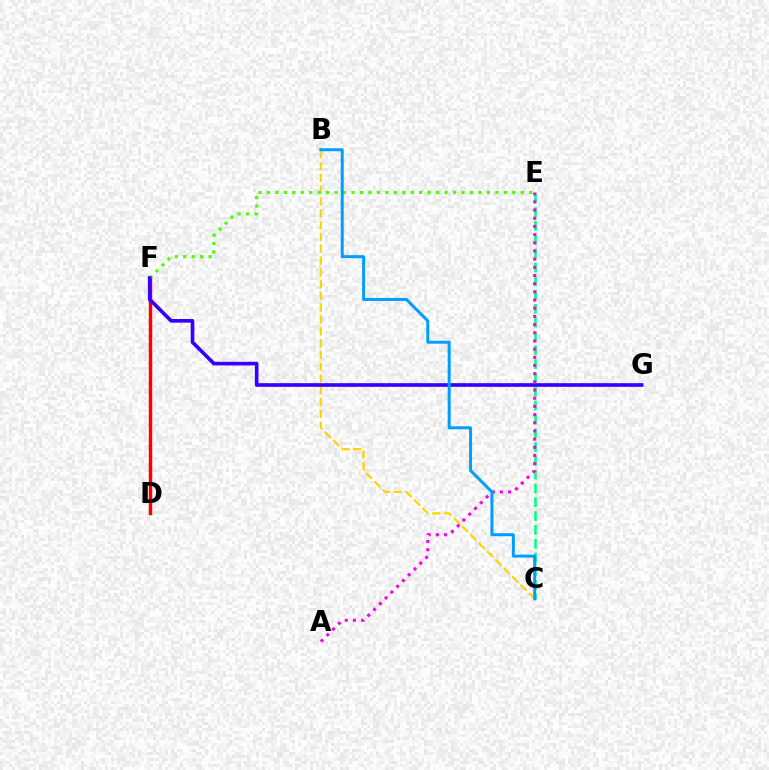{('B', 'C'): [{'color': '#ffd500', 'line_style': 'dashed', 'thickness': 1.6}, {'color': '#009eff', 'line_style': 'solid', 'thickness': 2.15}], ('D', 'F'): [{'color': '#ff0000', 'line_style': 'solid', 'thickness': 2.47}], ('E', 'F'): [{'color': '#4fff00', 'line_style': 'dotted', 'thickness': 2.3}], ('F', 'G'): [{'color': '#3700ff', 'line_style': 'solid', 'thickness': 2.62}], ('C', 'E'): [{'color': '#00ff86', 'line_style': 'dashed', 'thickness': 1.88}], ('A', 'E'): [{'color': '#ff00ed', 'line_style': 'dotted', 'thickness': 2.22}]}